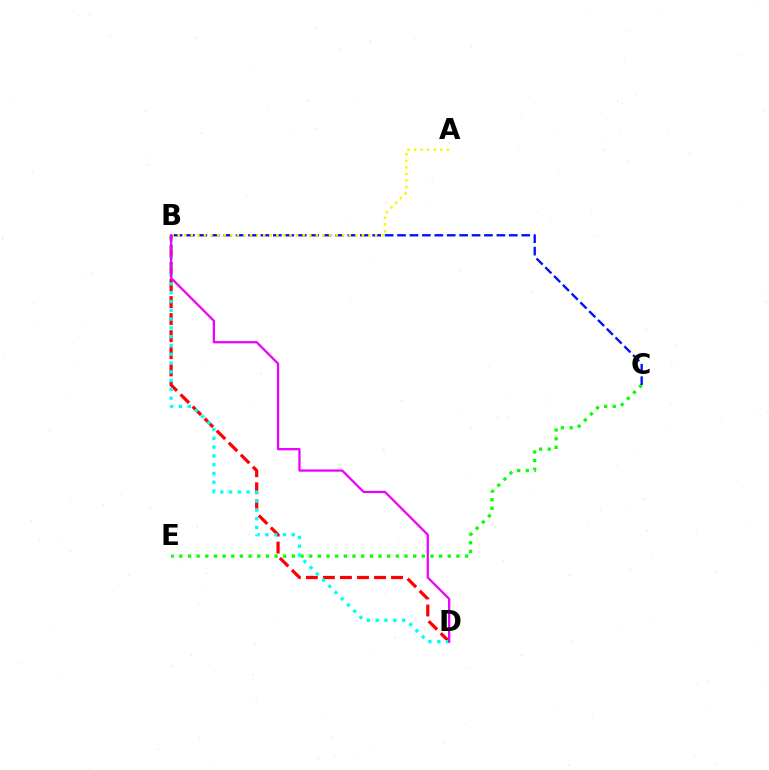{('C', 'E'): [{'color': '#08ff00', 'line_style': 'dotted', 'thickness': 2.35}], ('B', 'C'): [{'color': '#0010ff', 'line_style': 'dashed', 'thickness': 1.69}], ('A', 'B'): [{'color': '#fcf500', 'line_style': 'dotted', 'thickness': 1.79}], ('B', 'D'): [{'color': '#ff0000', 'line_style': 'dashed', 'thickness': 2.32}, {'color': '#00fff6', 'line_style': 'dotted', 'thickness': 2.39}, {'color': '#ee00ff', 'line_style': 'solid', 'thickness': 1.63}]}